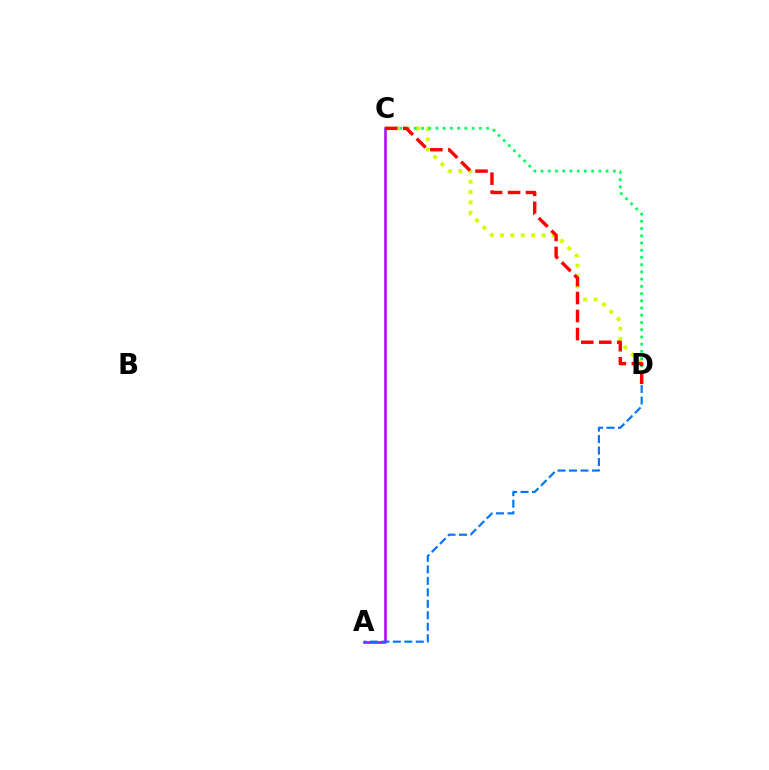{('C', 'D'): [{'color': '#d1ff00', 'line_style': 'dotted', 'thickness': 2.82}, {'color': '#00ff5c', 'line_style': 'dotted', 'thickness': 1.96}, {'color': '#ff0000', 'line_style': 'dashed', 'thickness': 2.44}], ('A', 'C'): [{'color': '#b900ff', 'line_style': 'solid', 'thickness': 1.85}], ('A', 'D'): [{'color': '#0074ff', 'line_style': 'dashed', 'thickness': 1.56}]}